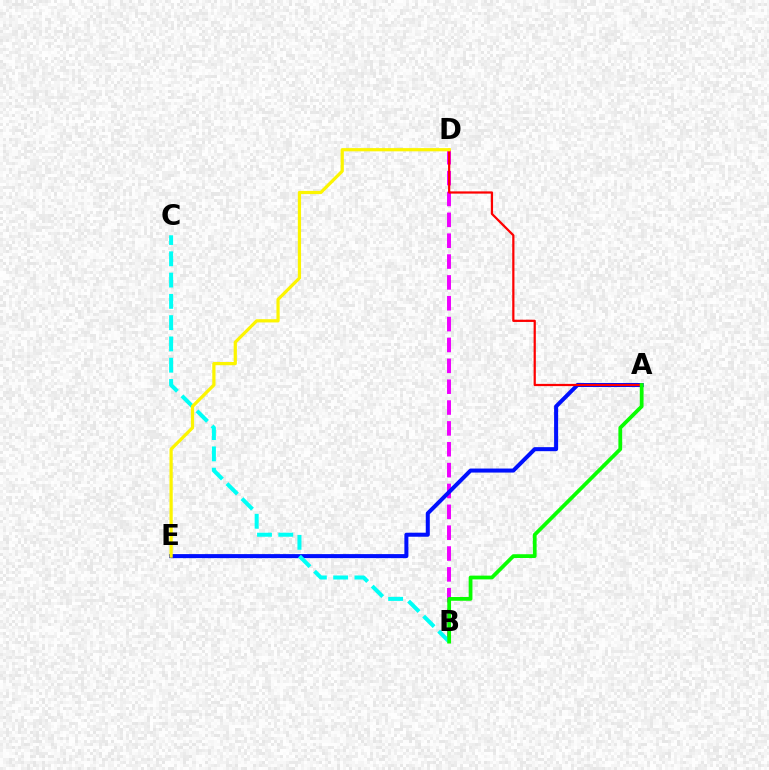{('B', 'D'): [{'color': '#ee00ff', 'line_style': 'dashed', 'thickness': 2.83}], ('A', 'E'): [{'color': '#0010ff', 'line_style': 'solid', 'thickness': 2.9}], ('B', 'C'): [{'color': '#00fff6', 'line_style': 'dashed', 'thickness': 2.89}], ('A', 'D'): [{'color': '#ff0000', 'line_style': 'solid', 'thickness': 1.6}], ('A', 'B'): [{'color': '#08ff00', 'line_style': 'solid', 'thickness': 2.71}], ('D', 'E'): [{'color': '#fcf500', 'line_style': 'solid', 'thickness': 2.32}]}